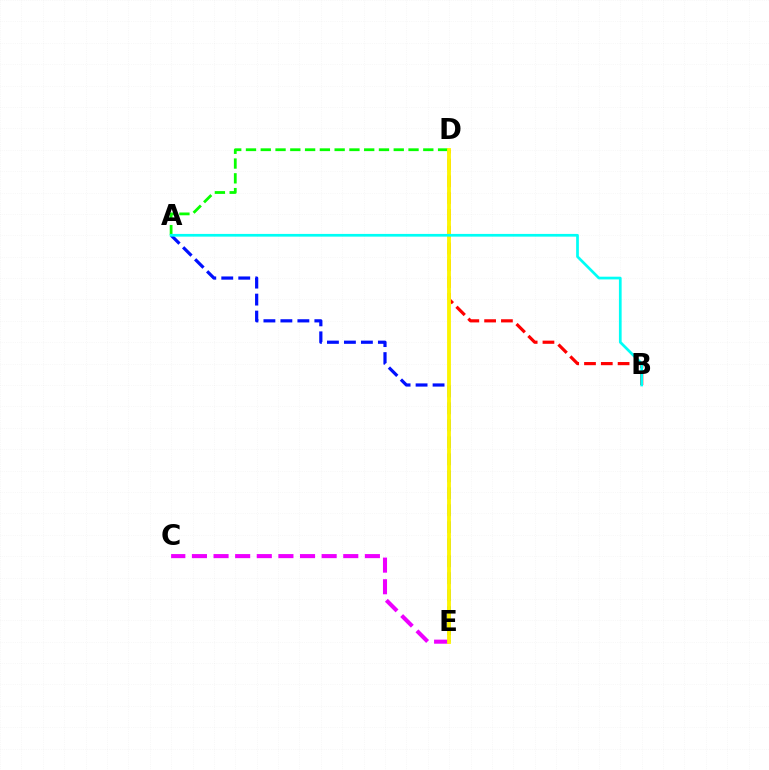{('C', 'E'): [{'color': '#ee00ff', 'line_style': 'dashed', 'thickness': 2.94}], ('B', 'D'): [{'color': '#ff0000', 'line_style': 'dashed', 'thickness': 2.28}], ('A', 'D'): [{'color': '#08ff00', 'line_style': 'dashed', 'thickness': 2.01}], ('A', 'E'): [{'color': '#0010ff', 'line_style': 'dashed', 'thickness': 2.31}], ('D', 'E'): [{'color': '#fcf500', 'line_style': 'solid', 'thickness': 2.76}], ('A', 'B'): [{'color': '#00fff6', 'line_style': 'solid', 'thickness': 1.96}]}